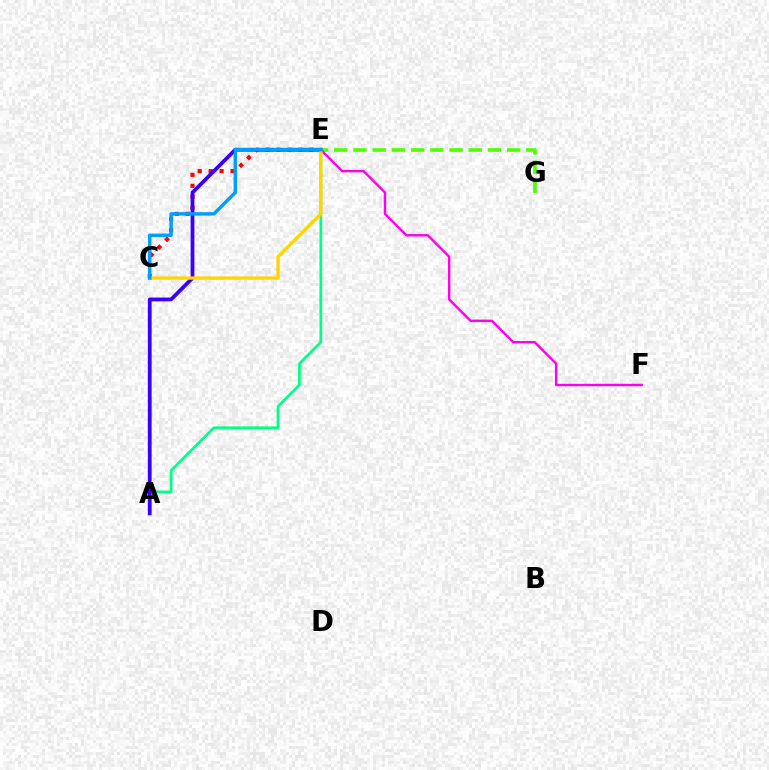{('E', 'G'): [{'color': '#4fff00', 'line_style': 'dashed', 'thickness': 2.61}], ('C', 'E'): [{'color': '#ff0000', 'line_style': 'dotted', 'thickness': 2.97}, {'color': '#ffd500', 'line_style': 'solid', 'thickness': 2.39}, {'color': '#009eff', 'line_style': 'solid', 'thickness': 2.46}], ('A', 'E'): [{'color': '#00ff86', 'line_style': 'solid', 'thickness': 1.96}, {'color': '#3700ff', 'line_style': 'solid', 'thickness': 2.72}], ('E', 'F'): [{'color': '#ff00ed', 'line_style': 'solid', 'thickness': 1.73}]}